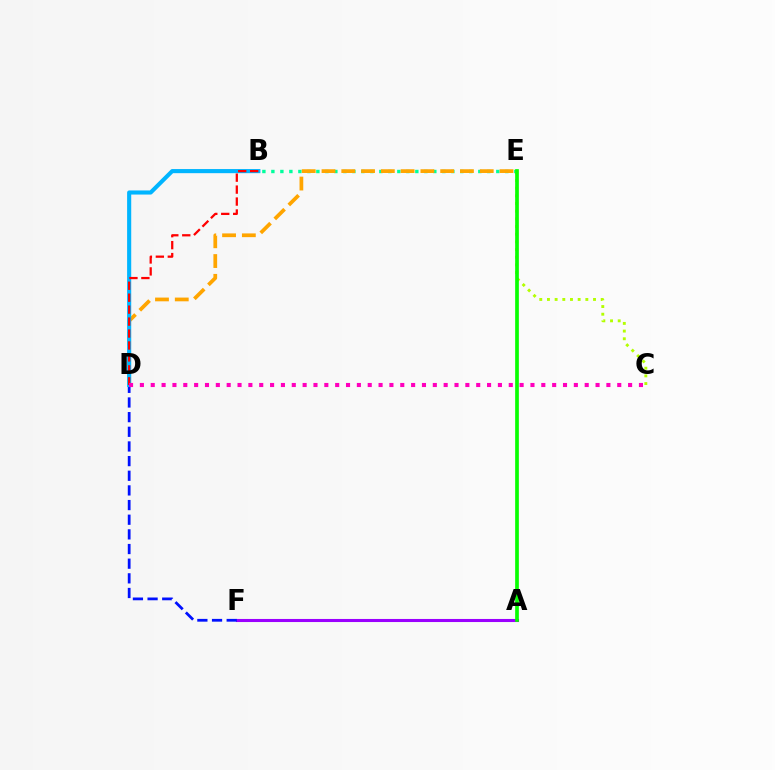{('A', 'F'): [{'color': '#9b00ff', 'line_style': 'solid', 'thickness': 2.22}], ('B', 'E'): [{'color': '#00ff9d', 'line_style': 'dotted', 'thickness': 2.44}], ('D', 'F'): [{'color': '#0010ff', 'line_style': 'dashed', 'thickness': 1.99}], ('D', 'E'): [{'color': '#ffa500', 'line_style': 'dashed', 'thickness': 2.69}], ('B', 'D'): [{'color': '#00b5ff', 'line_style': 'solid', 'thickness': 2.96}, {'color': '#ff0000', 'line_style': 'dashed', 'thickness': 1.62}], ('C', 'E'): [{'color': '#b3ff00', 'line_style': 'dotted', 'thickness': 2.09}], ('A', 'E'): [{'color': '#08ff00', 'line_style': 'solid', 'thickness': 2.66}], ('C', 'D'): [{'color': '#ff00bd', 'line_style': 'dotted', 'thickness': 2.95}]}